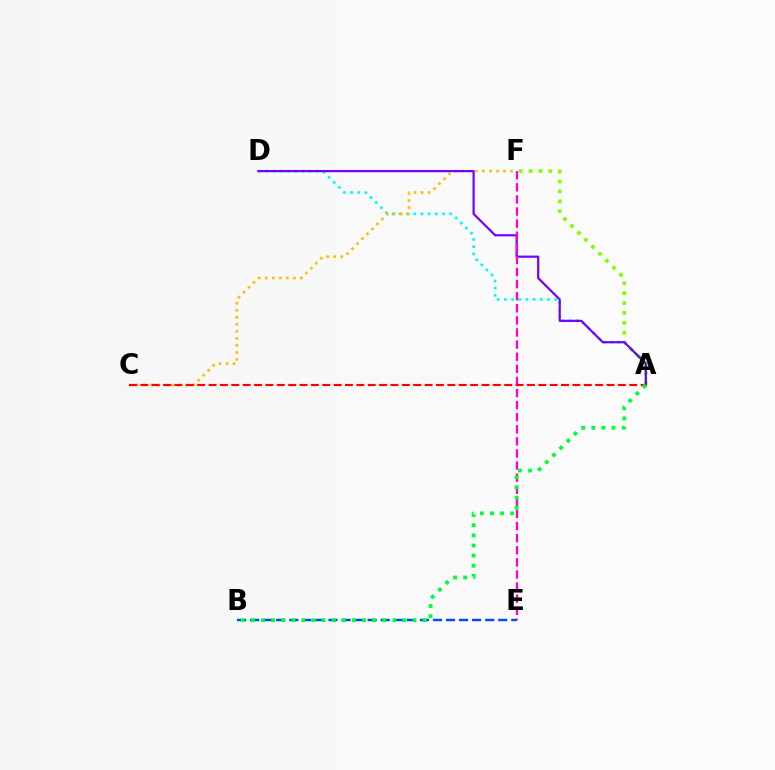{('B', 'E'): [{'color': '#004bff', 'line_style': 'dashed', 'thickness': 1.77}], ('A', 'D'): [{'color': '#00fff6', 'line_style': 'dotted', 'thickness': 1.95}, {'color': '#7200ff', 'line_style': 'solid', 'thickness': 1.58}], ('A', 'F'): [{'color': '#84ff00', 'line_style': 'dotted', 'thickness': 2.69}], ('C', 'F'): [{'color': '#ffbd00', 'line_style': 'dotted', 'thickness': 1.91}], ('E', 'F'): [{'color': '#ff00cf', 'line_style': 'dashed', 'thickness': 1.64}], ('A', 'C'): [{'color': '#ff0000', 'line_style': 'dashed', 'thickness': 1.54}], ('A', 'B'): [{'color': '#00ff39', 'line_style': 'dotted', 'thickness': 2.75}]}